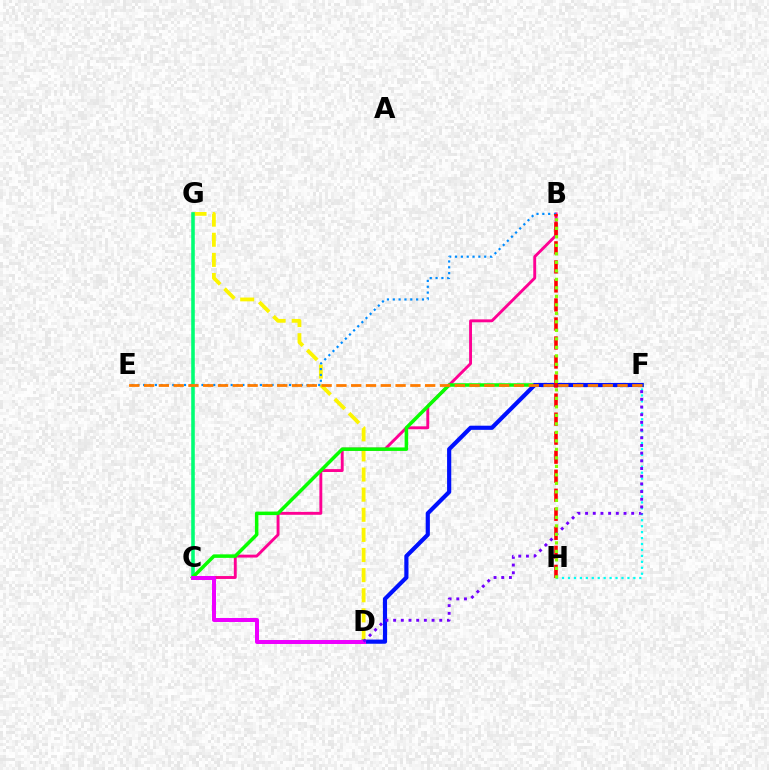{('D', 'G'): [{'color': '#fcf500', 'line_style': 'dashed', 'thickness': 2.73}], ('B', 'C'): [{'color': '#ff0094', 'line_style': 'solid', 'thickness': 2.08}], ('C', 'G'): [{'color': '#00ff74', 'line_style': 'solid', 'thickness': 2.57}], ('C', 'F'): [{'color': '#08ff00', 'line_style': 'solid', 'thickness': 2.53}], ('D', 'F'): [{'color': '#0010ff', 'line_style': 'solid', 'thickness': 3.0}, {'color': '#7200ff', 'line_style': 'dotted', 'thickness': 2.09}], ('B', 'E'): [{'color': '#008cff', 'line_style': 'dotted', 'thickness': 1.59}], ('C', 'D'): [{'color': '#ee00ff', 'line_style': 'solid', 'thickness': 2.88}], ('B', 'H'): [{'color': '#ff0000', 'line_style': 'dashed', 'thickness': 2.59}, {'color': '#84ff00', 'line_style': 'dotted', 'thickness': 2.31}], ('F', 'H'): [{'color': '#00fff6', 'line_style': 'dotted', 'thickness': 1.61}], ('E', 'F'): [{'color': '#ff7c00', 'line_style': 'dashed', 'thickness': 2.01}]}